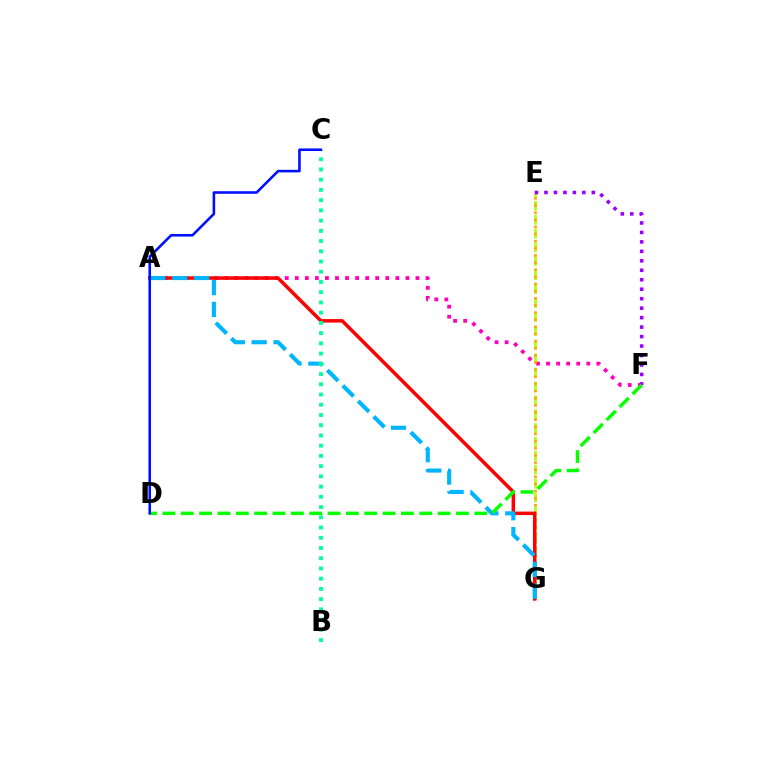{('A', 'F'): [{'color': '#ff00bd', 'line_style': 'dotted', 'thickness': 2.73}], ('E', 'G'): [{'color': '#b3ff00', 'line_style': 'dashed', 'thickness': 1.89}, {'color': '#ffa500', 'line_style': 'dotted', 'thickness': 1.94}], ('E', 'F'): [{'color': '#9b00ff', 'line_style': 'dotted', 'thickness': 2.57}], ('A', 'G'): [{'color': '#ff0000', 'line_style': 'solid', 'thickness': 2.52}, {'color': '#00b5ff', 'line_style': 'dashed', 'thickness': 2.97}], ('D', 'F'): [{'color': '#08ff00', 'line_style': 'dashed', 'thickness': 2.49}], ('B', 'C'): [{'color': '#00ff9d', 'line_style': 'dotted', 'thickness': 2.78}], ('C', 'D'): [{'color': '#0010ff', 'line_style': 'solid', 'thickness': 1.86}]}